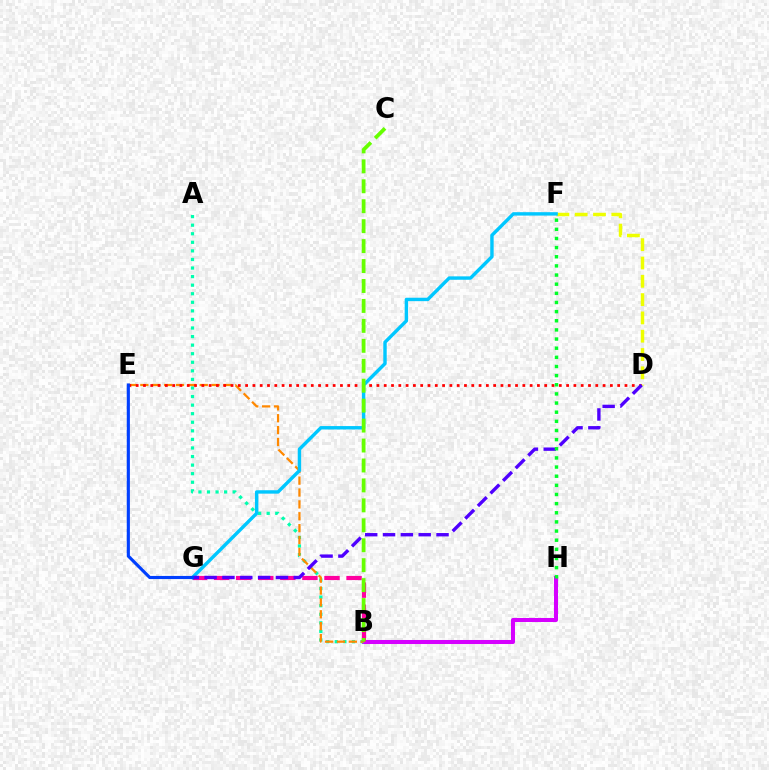{('B', 'H'): [{'color': '#d600ff', 'line_style': 'solid', 'thickness': 2.9}], ('A', 'B'): [{'color': '#00ffaf', 'line_style': 'dotted', 'thickness': 2.33}], ('B', 'E'): [{'color': '#ff8800', 'line_style': 'dashed', 'thickness': 1.61}], ('D', 'E'): [{'color': '#ff0000', 'line_style': 'dotted', 'thickness': 1.98}], ('D', 'F'): [{'color': '#eeff00', 'line_style': 'dashed', 'thickness': 2.49}], ('F', 'G'): [{'color': '#00c7ff', 'line_style': 'solid', 'thickness': 2.46}], ('B', 'G'): [{'color': '#ff00a0', 'line_style': 'dashed', 'thickness': 3.0}], ('D', 'G'): [{'color': '#4f00ff', 'line_style': 'dashed', 'thickness': 2.42}], ('E', 'G'): [{'color': '#003fff', 'line_style': 'solid', 'thickness': 2.25}], ('B', 'C'): [{'color': '#66ff00', 'line_style': 'dashed', 'thickness': 2.71}], ('F', 'H'): [{'color': '#00ff27', 'line_style': 'dotted', 'thickness': 2.48}]}